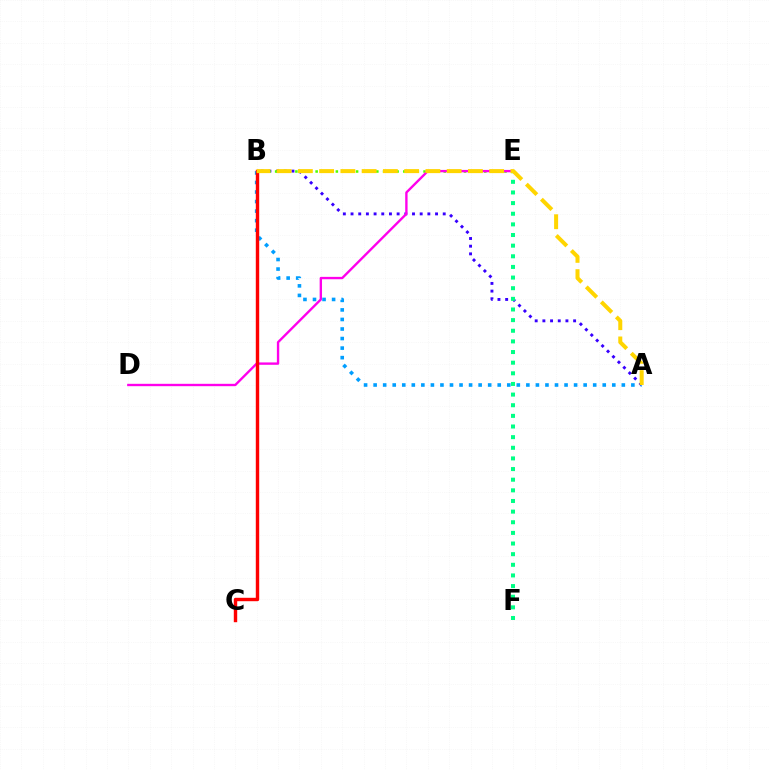{('A', 'B'): [{'color': '#3700ff', 'line_style': 'dotted', 'thickness': 2.09}, {'color': '#009eff', 'line_style': 'dotted', 'thickness': 2.59}, {'color': '#ffd500', 'line_style': 'dashed', 'thickness': 2.89}], ('B', 'E'): [{'color': '#4fff00', 'line_style': 'dotted', 'thickness': 1.83}], ('D', 'E'): [{'color': '#ff00ed', 'line_style': 'solid', 'thickness': 1.7}], ('B', 'C'): [{'color': '#ff0000', 'line_style': 'solid', 'thickness': 2.46}], ('E', 'F'): [{'color': '#00ff86', 'line_style': 'dotted', 'thickness': 2.89}]}